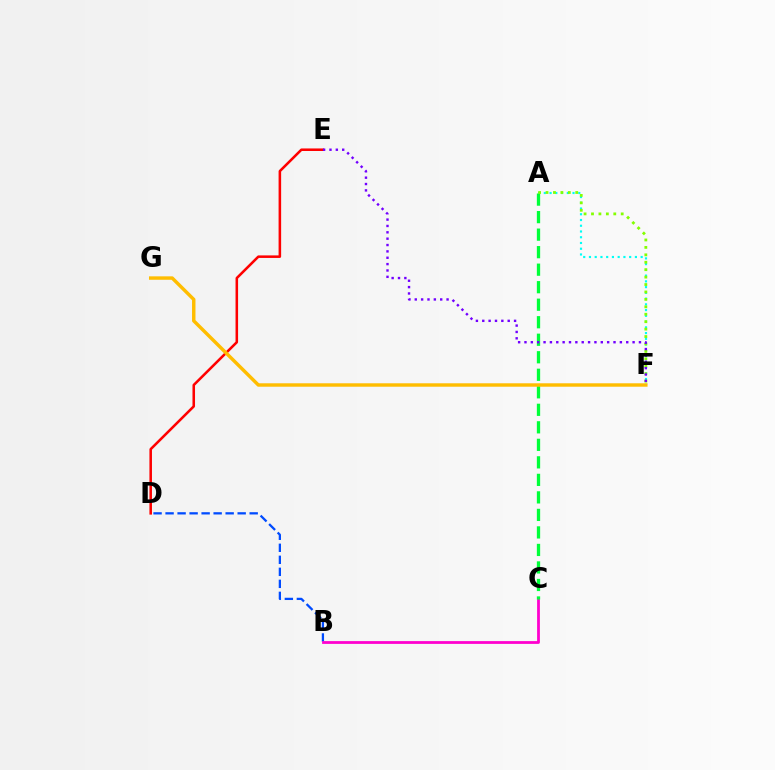{('B', 'D'): [{'color': '#004bff', 'line_style': 'dashed', 'thickness': 1.63}], ('B', 'C'): [{'color': '#ff00cf', 'line_style': 'solid', 'thickness': 2.0}], ('D', 'E'): [{'color': '#ff0000', 'line_style': 'solid', 'thickness': 1.83}], ('A', 'F'): [{'color': '#00fff6', 'line_style': 'dotted', 'thickness': 1.56}, {'color': '#84ff00', 'line_style': 'dotted', 'thickness': 2.02}], ('A', 'C'): [{'color': '#00ff39', 'line_style': 'dashed', 'thickness': 2.38}], ('E', 'F'): [{'color': '#7200ff', 'line_style': 'dotted', 'thickness': 1.73}], ('F', 'G'): [{'color': '#ffbd00', 'line_style': 'solid', 'thickness': 2.47}]}